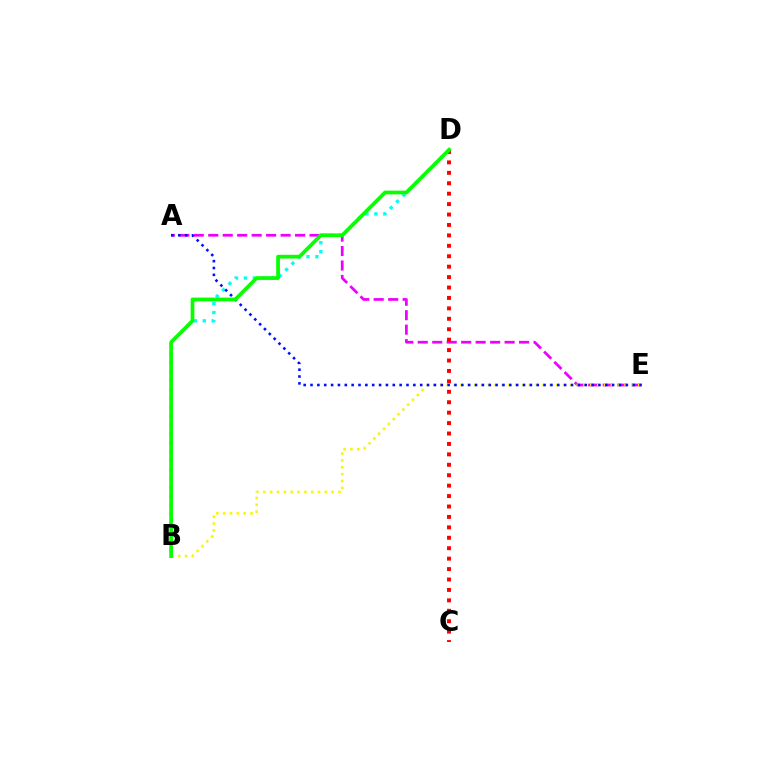{('A', 'E'): [{'color': '#ee00ff', 'line_style': 'dashed', 'thickness': 1.97}, {'color': '#0010ff', 'line_style': 'dotted', 'thickness': 1.86}], ('B', 'D'): [{'color': '#00fff6', 'line_style': 'dotted', 'thickness': 2.42}, {'color': '#08ff00', 'line_style': 'solid', 'thickness': 2.68}], ('C', 'D'): [{'color': '#ff0000', 'line_style': 'dotted', 'thickness': 2.83}], ('B', 'E'): [{'color': '#fcf500', 'line_style': 'dotted', 'thickness': 1.86}]}